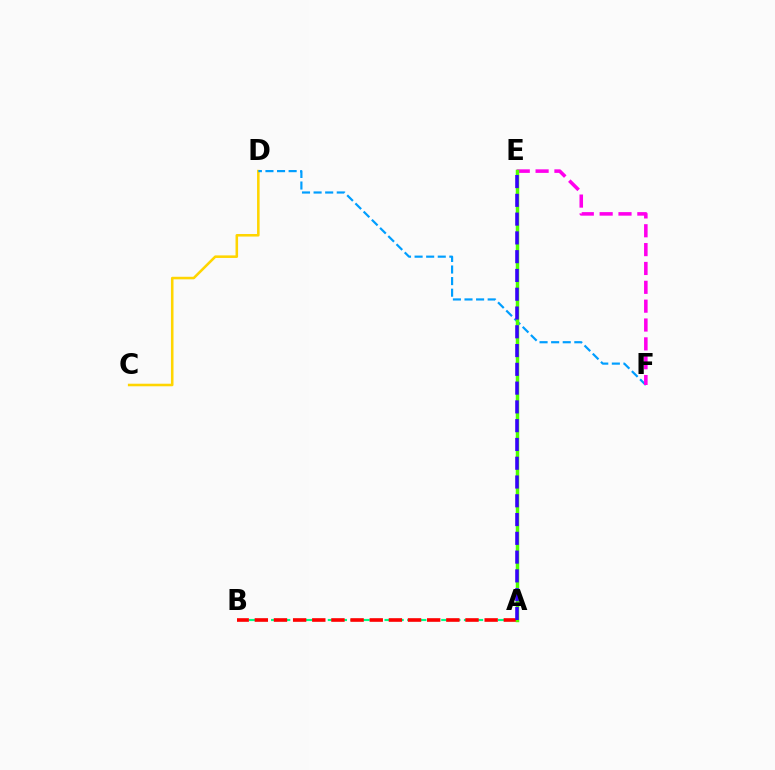{('A', 'B'): [{'color': '#00ff86', 'line_style': 'dashed', 'thickness': 1.54}, {'color': '#ff0000', 'line_style': 'dashed', 'thickness': 2.6}], ('C', 'D'): [{'color': '#ffd500', 'line_style': 'solid', 'thickness': 1.84}], ('D', 'F'): [{'color': '#009eff', 'line_style': 'dashed', 'thickness': 1.57}], ('E', 'F'): [{'color': '#ff00ed', 'line_style': 'dashed', 'thickness': 2.56}], ('A', 'E'): [{'color': '#4fff00', 'line_style': 'solid', 'thickness': 2.5}, {'color': '#3700ff', 'line_style': 'dashed', 'thickness': 2.55}]}